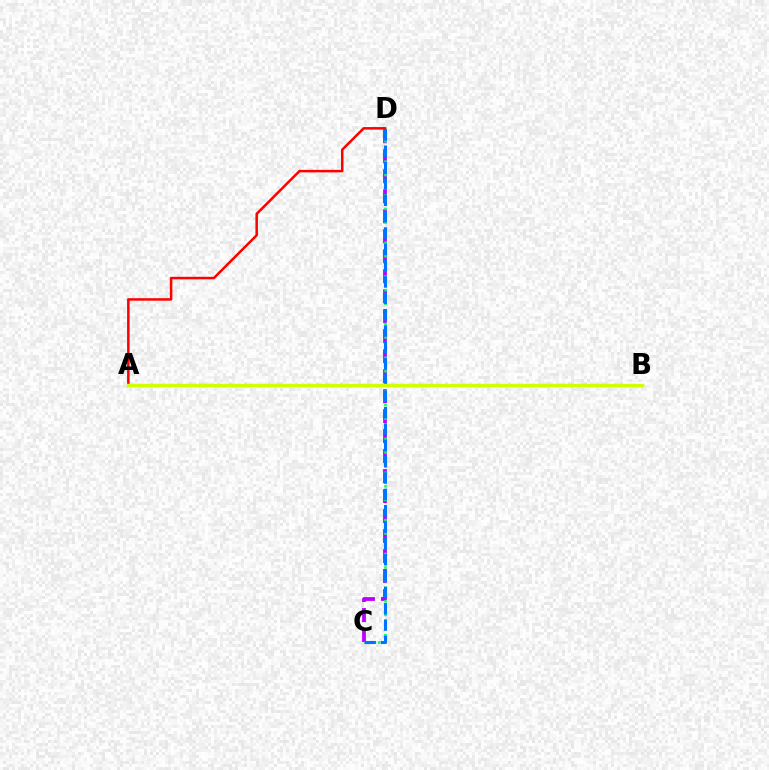{('C', 'D'): [{'color': '#b900ff', 'line_style': 'dashed', 'thickness': 2.72}, {'color': '#00ff5c', 'line_style': 'dotted', 'thickness': 1.84}, {'color': '#0074ff', 'line_style': 'dashed', 'thickness': 2.22}], ('A', 'D'): [{'color': '#ff0000', 'line_style': 'solid', 'thickness': 1.81}], ('A', 'B'): [{'color': '#d1ff00', 'line_style': 'solid', 'thickness': 2.5}]}